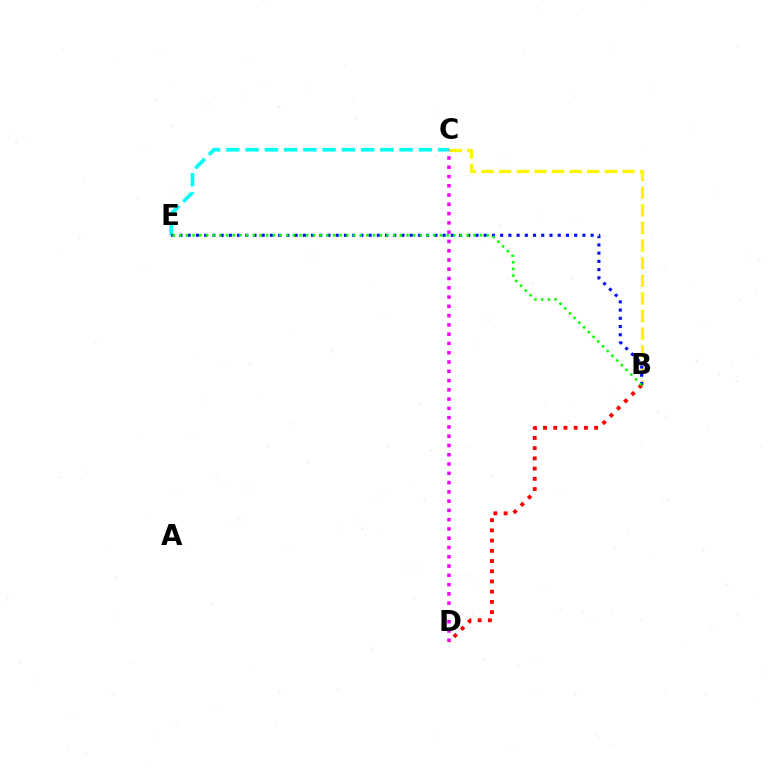{('B', 'C'): [{'color': '#fcf500', 'line_style': 'dashed', 'thickness': 2.39}], ('C', 'E'): [{'color': '#00fff6', 'line_style': 'dashed', 'thickness': 2.62}], ('C', 'D'): [{'color': '#ee00ff', 'line_style': 'dotted', 'thickness': 2.52}], ('B', 'E'): [{'color': '#0010ff', 'line_style': 'dotted', 'thickness': 2.23}, {'color': '#08ff00', 'line_style': 'dotted', 'thickness': 1.82}], ('B', 'D'): [{'color': '#ff0000', 'line_style': 'dotted', 'thickness': 2.78}]}